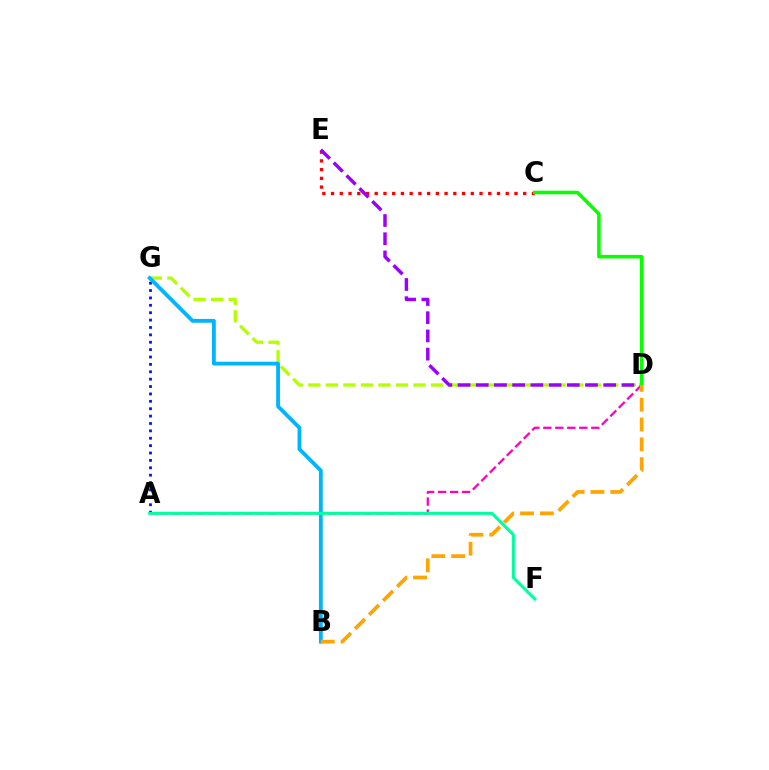{('D', 'G'): [{'color': '#b3ff00', 'line_style': 'dashed', 'thickness': 2.38}], ('A', 'G'): [{'color': '#0010ff', 'line_style': 'dotted', 'thickness': 2.01}], ('A', 'D'): [{'color': '#ff00bd', 'line_style': 'dashed', 'thickness': 1.63}], ('B', 'G'): [{'color': '#00b5ff', 'line_style': 'solid', 'thickness': 2.74}], ('C', 'E'): [{'color': '#ff0000', 'line_style': 'dotted', 'thickness': 2.37}], ('D', 'E'): [{'color': '#9b00ff', 'line_style': 'dashed', 'thickness': 2.47}], ('A', 'F'): [{'color': '#00ff9d', 'line_style': 'solid', 'thickness': 2.19}], ('C', 'D'): [{'color': '#08ff00', 'line_style': 'solid', 'thickness': 2.56}], ('B', 'D'): [{'color': '#ffa500', 'line_style': 'dashed', 'thickness': 2.69}]}